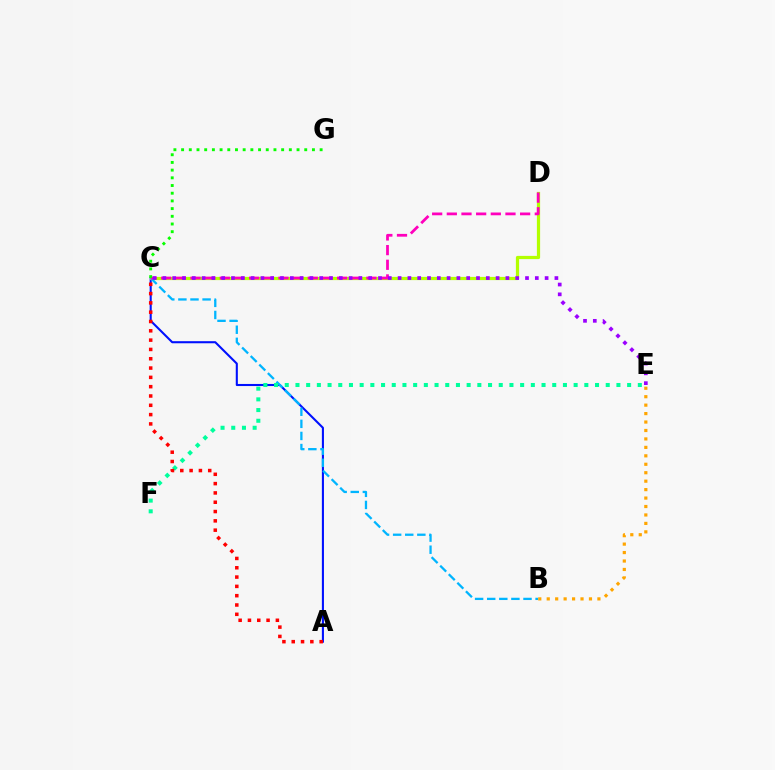{('A', 'C'): [{'color': '#0010ff', 'line_style': 'solid', 'thickness': 1.5}, {'color': '#ff0000', 'line_style': 'dotted', 'thickness': 2.53}], ('C', 'D'): [{'color': '#b3ff00', 'line_style': 'solid', 'thickness': 2.32}, {'color': '#ff00bd', 'line_style': 'dashed', 'thickness': 1.99}], ('B', 'C'): [{'color': '#00b5ff', 'line_style': 'dashed', 'thickness': 1.64}], ('C', 'E'): [{'color': '#9b00ff', 'line_style': 'dotted', 'thickness': 2.66}], ('E', 'F'): [{'color': '#00ff9d', 'line_style': 'dotted', 'thickness': 2.91}], ('C', 'G'): [{'color': '#08ff00', 'line_style': 'dotted', 'thickness': 2.09}], ('B', 'E'): [{'color': '#ffa500', 'line_style': 'dotted', 'thickness': 2.3}]}